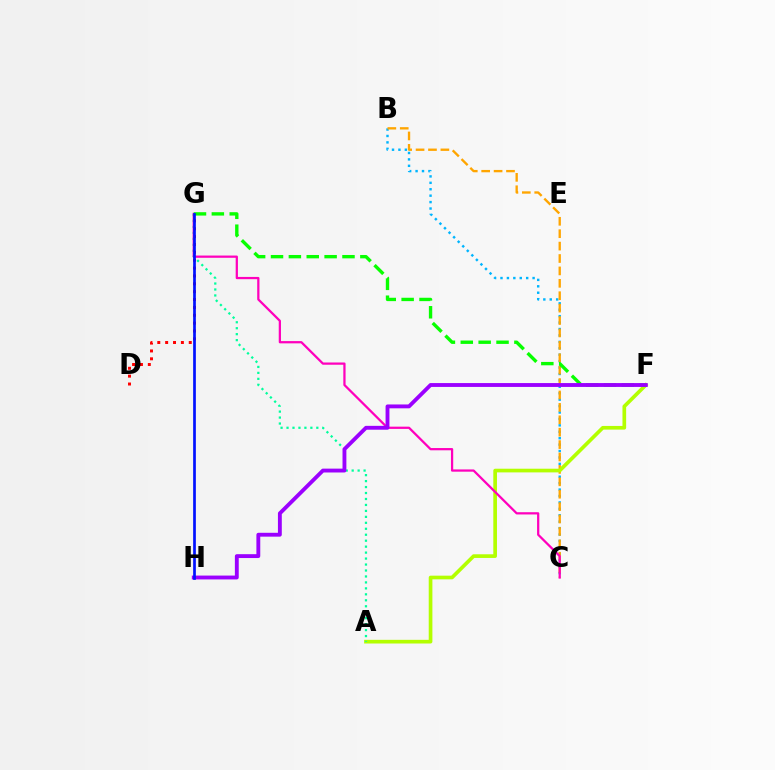{('B', 'C'): [{'color': '#00b5ff', 'line_style': 'dotted', 'thickness': 1.75}, {'color': '#ffa500', 'line_style': 'dashed', 'thickness': 1.69}], ('D', 'G'): [{'color': '#ff0000', 'line_style': 'dotted', 'thickness': 2.14}], ('A', 'F'): [{'color': '#b3ff00', 'line_style': 'solid', 'thickness': 2.64}], ('A', 'G'): [{'color': '#00ff9d', 'line_style': 'dotted', 'thickness': 1.62}], ('C', 'G'): [{'color': '#ff00bd', 'line_style': 'solid', 'thickness': 1.62}], ('F', 'G'): [{'color': '#08ff00', 'line_style': 'dashed', 'thickness': 2.43}], ('F', 'H'): [{'color': '#9b00ff', 'line_style': 'solid', 'thickness': 2.78}], ('G', 'H'): [{'color': '#0010ff', 'line_style': 'solid', 'thickness': 1.94}]}